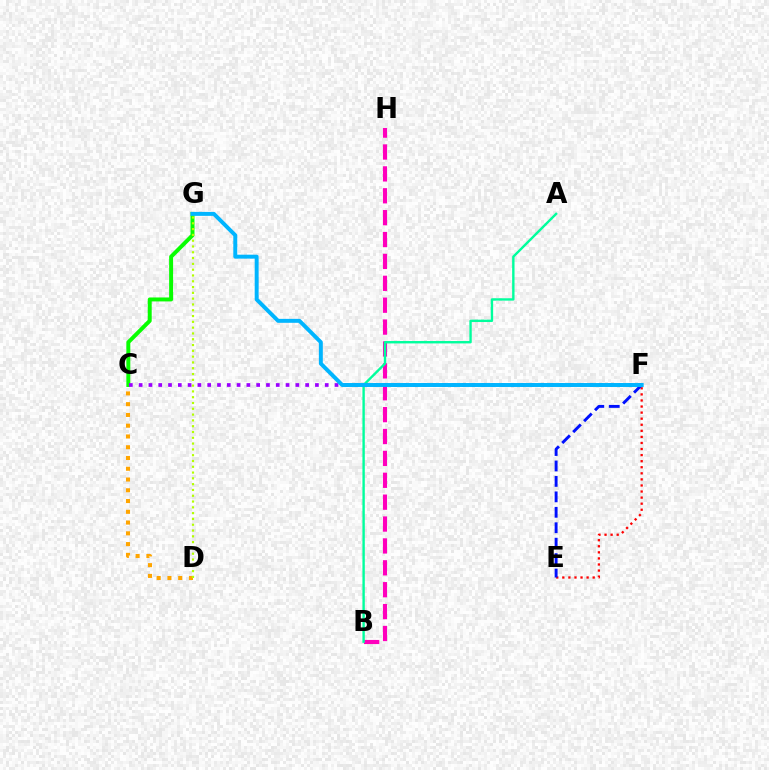{('C', 'G'): [{'color': '#08ff00', 'line_style': 'solid', 'thickness': 2.85}], ('C', 'D'): [{'color': '#ffa500', 'line_style': 'dotted', 'thickness': 2.92}], ('D', 'G'): [{'color': '#b3ff00', 'line_style': 'dotted', 'thickness': 1.57}], ('E', 'F'): [{'color': '#ff0000', 'line_style': 'dotted', 'thickness': 1.65}, {'color': '#0010ff', 'line_style': 'dashed', 'thickness': 2.1}], ('B', 'H'): [{'color': '#ff00bd', 'line_style': 'dashed', 'thickness': 2.97}], ('A', 'B'): [{'color': '#00ff9d', 'line_style': 'solid', 'thickness': 1.72}], ('C', 'F'): [{'color': '#9b00ff', 'line_style': 'dotted', 'thickness': 2.66}], ('F', 'G'): [{'color': '#00b5ff', 'line_style': 'solid', 'thickness': 2.84}]}